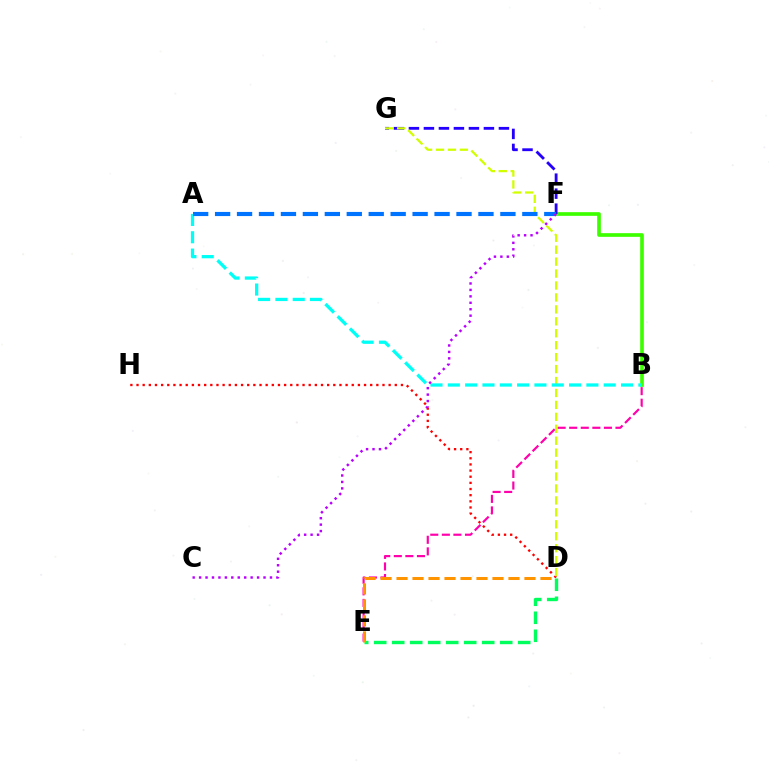{('B', 'E'): [{'color': '#ff00ac', 'line_style': 'dashed', 'thickness': 1.57}], ('D', 'H'): [{'color': '#ff0000', 'line_style': 'dotted', 'thickness': 1.67}], ('B', 'F'): [{'color': '#3dff00', 'line_style': 'solid', 'thickness': 2.65}], ('F', 'G'): [{'color': '#2500ff', 'line_style': 'dashed', 'thickness': 2.04}], ('D', 'G'): [{'color': '#d1ff00', 'line_style': 'dashed', 'thickness': 1.62}], ('D', 'E'): [{'color': '#00ff5c', 'line_style': 'dashed', 'thickness': 2.45}, {'color': '#ff9400', 'line_style': 'dashed', 'thickness': 2.17}], ('A', 'B'): [{'color': '#00fff6', 'line_style': 'dashed', 'thickness': 2.35}], ('A', 'F'): [{'color': '#0074ff', 'line_style': 'dashed', 'thickness': 2.98}], ('C', 'F'): [{'color': '#b900ff', 'line_style': 'dotted', 'thickness': 1.75}]}